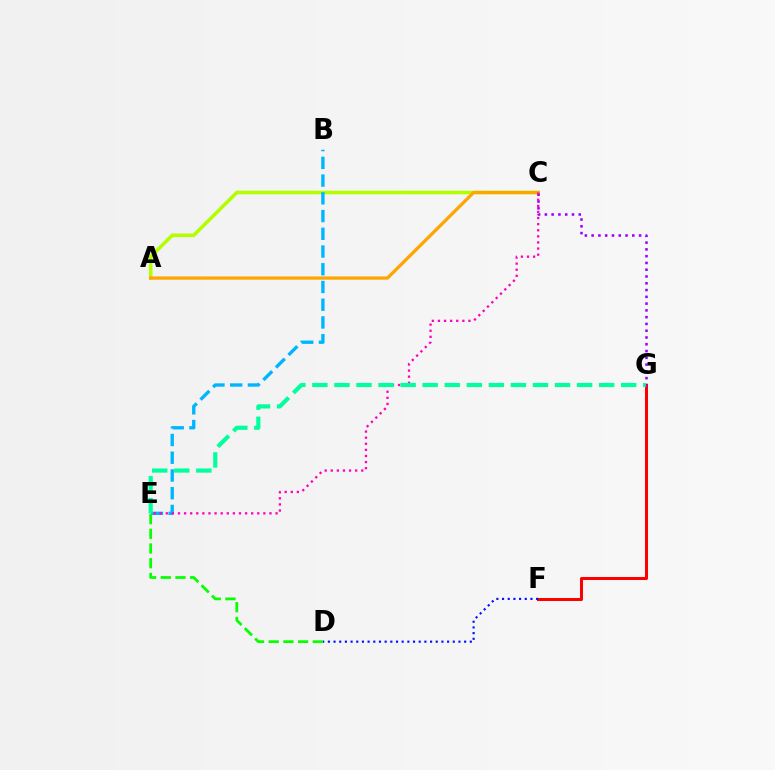{('A', 'C'): [{'color': '#b3ff00', 'line_style': 'solid', 'thickness': 2.57}, {'color': '#ffa500', 'line_style': 'solid', 'thickness': 2.34}], ('F', 'G'): [{'color': '#ff0000', 'line_style': 'solid', 'thickness': 2.18}], ('C', 'G'): [{'color': '#9b00ff', 'line_style': 'dotted', 'thickness': 1.84}], ('B', 'E'): [{'color': '#00b5ff', 'line_style': 'dashed', 'thickness': 2.41}], ('C', 'E'): [{'color': '#ff00bd', 'line_style': 'dotted', 'thickness': 1.66}], ('D', 'F'): [{'color': '#0010ff', 'line_style': 'dotted', 'thickness': 1.54}], ('D', 'E'): [{'color': '#08ff00', 'line_style': 'dashed', 'thickness': 2.0}], ('E', 'G'): [{'color': '#00ff9d', 'line_style': 'dashed', 'thickness': 3.0}]}